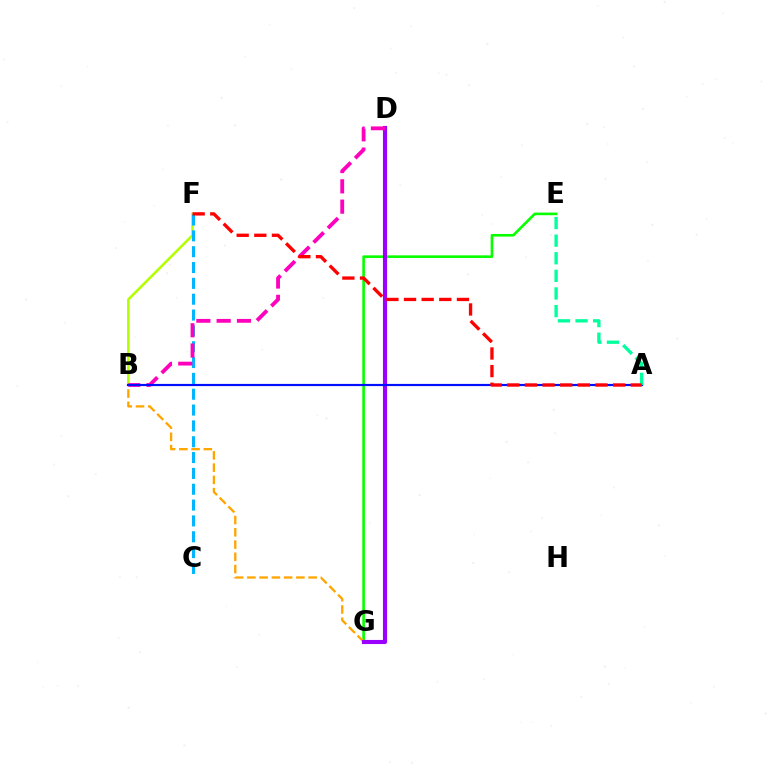{('E', 'G'): [{'color': '#08ff00', 'line_style': 'solid', 'thickness': 1.89}], ('B', 'F'): [{'color': '#b3ff00', 'line_style': 'solid', 'thickness': 1.83}], ('C', 'F'): [{'color': '#00b5ff', 'line_style': 'dashed', 'thickness': 2.15}], ('B', 'G'): [{'color': '#ffa500', 'line_style': 'dashed', 'thickness': 1.67}], ('D', 'G'): [{'color': '#9b00ff', 'line_style': 'solid', 'thickness': 2.96}], ('B', 'D'): [{'color': '#ff00bd', 'line_style': 'dashed', 'thickness': 2.76}], ('A', 'B'): [{'color': '#0010ff', 'line_style': 'solid', 'thickness': 1.57}], ('A', 'E'): [{'color': '#00ff9d', 'line_style': 'dashed', 'thickness': 2.39}], ('A', 'F'): [{'color': '#ff0000', 'line_style': 'dashed', 'thickness': 2.4}]}